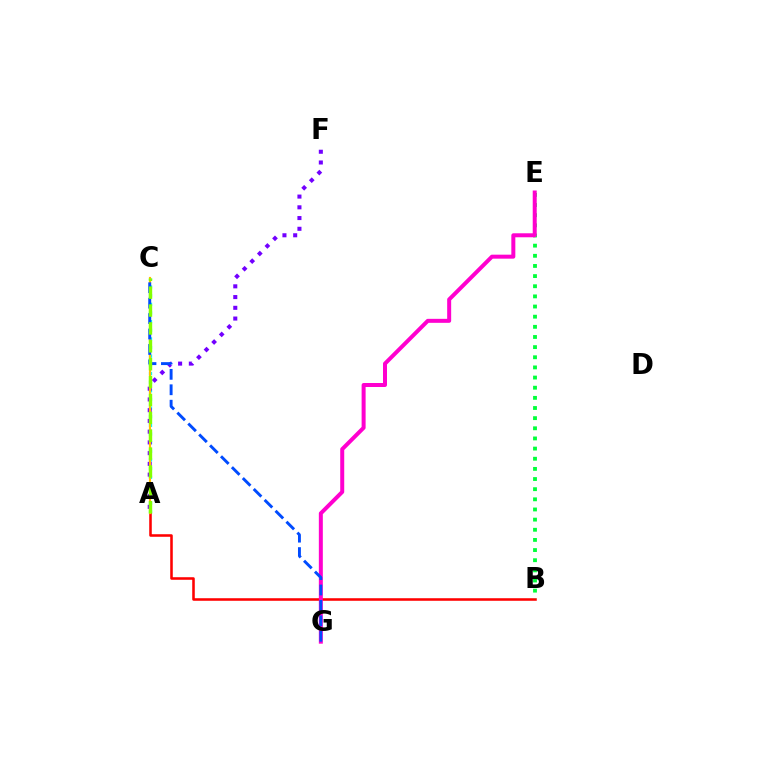{('A', 'C'): [{'color': '#00fff6', 'line_style': 'dotted', 'thickness': 2.35}, {'color': '#ffbd00', 'line_style': 'solid', 'thickness': 1.55}, {'color': '#84ff00', 'line_style': 'dashed', 'thickness': 2.43}], ('A', 'F'): [{'color': '#7200ff', 'line_style': 'dotted', 'thickness': 2.92}], ('A', 'B'): [{'color': '#ff0000', 'line_style': 'solid', 'thickness': 1.84}], ('B', 'E'): [{'color': '#00ff39', 'line_style': 'dotted', 'thickness': 2.76}], ('E', 'G'): [{'color': '#ff00cf', 'line_style': 'solid', 'thickness': 2.88}], ('C', 'G'): [{'color': '#004bff', 'line_style': 'dashed', 'thickness': 2.1}]}